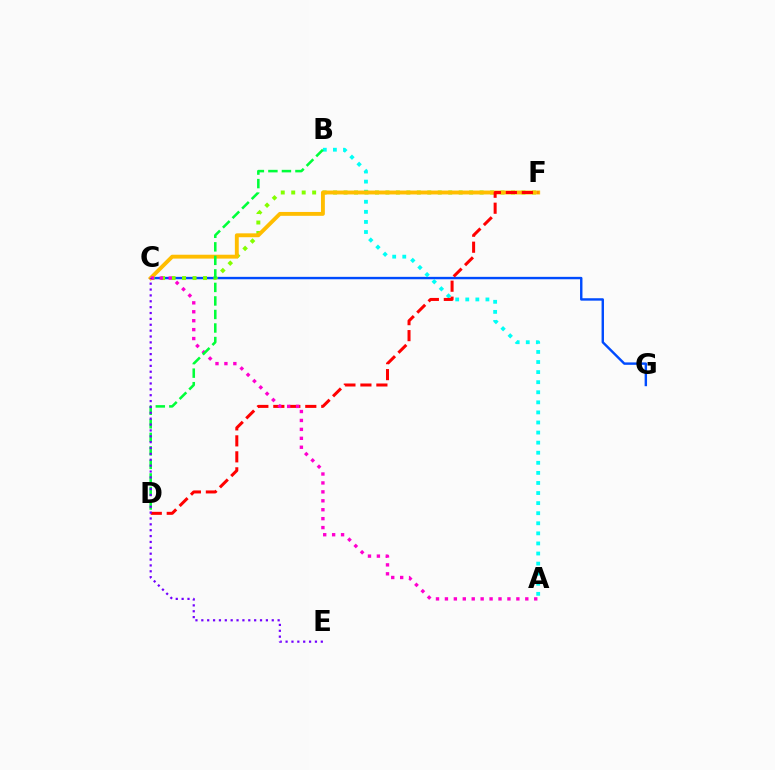{('C', 'G'): [{'color': '#004bff', 'line_style': 'solid', 'thickness': 1.74}], ('A', 'B'): [{'color': '#00fff6', 'line_style': 'dotted', 'thickness': 2.74}], ('C', 'F'): [{'color': '#84ff00', 'line_style': 'dotted', 'thickness': 2.84}, {'color': '#ffbd00', 'line_style': 'solid', 'thickness': 2.79}], ('D', 'F'): [{'color': '#ff0000', 'line_style': 'dashed', 'thickness': 2.17}], ('A', 'C'): [{'color': '#ff00cf', 'line_style': 'dotted', 'thickness': 2.43}], ('B', 'D'): [{'color': '#00ff39', 'line_style': 'dashed', 'thickness': 1.84}], ('C', 'E'): [{'color': '#7200ff', 'line_style': 'dotted', 'thickness': 1.59}]}